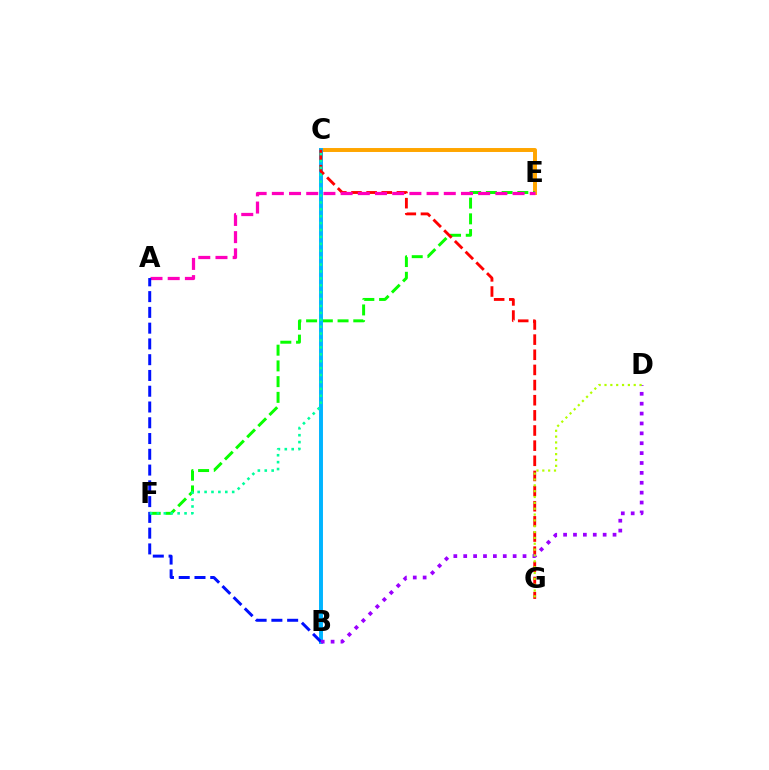{('C', 'E'): [{'color': '#ffa500', 'line_style': 'solid', 'thickness': 2.85}], ('E', 'F'): [{'color': '#08ff00', 'line_style': 'dashed', 'thickness': 2.14}], ('B', 'C'): [{'color': '#00b5ff', 'line_style': 'solid', 'thickness': 2.83}], ('C', 'G'): [{'color': '#ff0000', 'line_style': 'dashed', 'thickness': 2.06}], ('A', 'E'): [{'color': '#ff00bd', 'line_style': 'dashed', 'thickness': 2.34}], ('A', 'B'): [{'color': '#0010ff', 'line_style': 'dashed', 'thickness': 2.14}], ('B', 'D'): [{'color': '#9b00ff', 'line_style': 'dotted', 'thickness': 2.69}], ('C', 'F'): [{'color': '#00ff9d', 'line_style': 'dotted', 'thickness': 1.88}], ('D', 'G'): [{'color': '#b3ff00', 'line_style': 'dotted', 'thickness': 1.59}]}